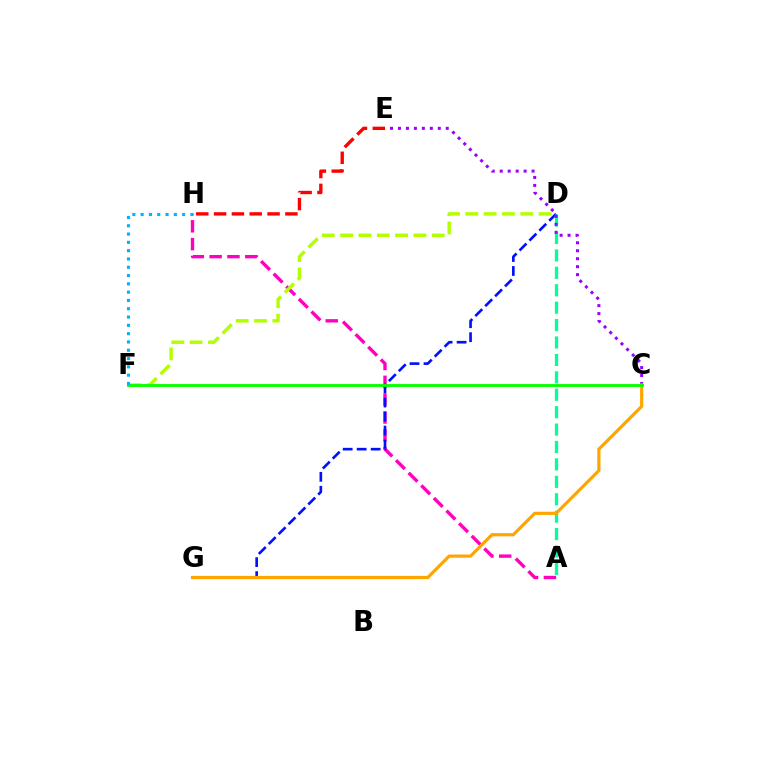{('A', 'H'): [{'color': '#ff00bd', 'line_style': 'dashed', 'thickness': 2.42}], ('D', 'G'): [{'color': '#0010ff', 'line_style': 'dashed', 'thickness': 1.9}], ('A', 'D'): [{'color': '#00ff9d', 'line_style': 'dashed', 'thickness': 2.37}], ('C', 'E'): [{'color': '#9b00ff', 'line_style': 'dotted', 'thickness': 2.16}], ('C', 'G'): [{'color': '#ffa500', 'line_style': 'solid', 'thickness': 2.29}], ('D', 'F'): [{'color': '#b3ff00', 'line_style': 'dashed', 'thickness': 2.49}], ('C', 'F'): [{'color': '#08ff00', 'line_style': 'solid', 'thickness': 2.05}], ('F', 'H'): [{'color': '#00b5ff', 'line_style': 'dotted', 'thickness': 2.25}], ('E', 'H'): [{'color': '#ff0000', 'line_style': 'dashed', 'thickness': 2.42}]}